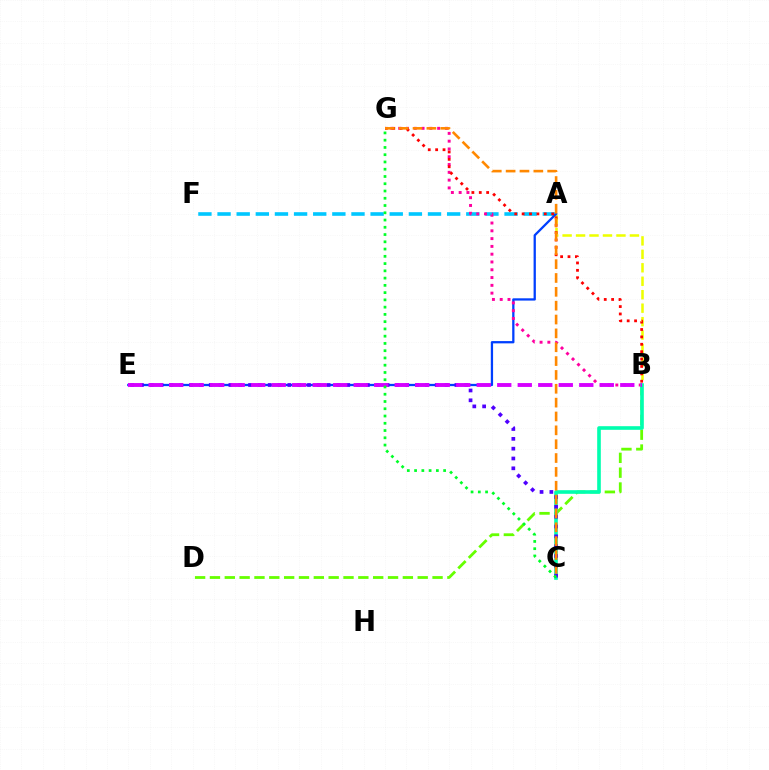{('A', 'F'): [{'color': '#00c7ff', 'line_style': 'dashed', 'thickness': 2.6}], ('A', 'B'): [{'color': '#eeff00', 'line_style': 'dashed', 'thickness': 1.83}], ('B', 'D'): [{'color': '#66ff00', 'line_style': 'dashed', 'thickness': 2.02}], ('A', 'E'): [{'color': '#003fff', 'line_style': 'solid', 'thickness': 1.64}], ('B', 'G'): [{'color': '#ff00a0', 'line_style': 'dotted', 'thickness': 2.12}, {'color': '#ff0000', 'line_style': 'dotted', 'thickness': 2.01}], ('B', 'C'): [{'color': '#00ffaf', 'line_style': 'solid', 'thickness': 2.61}], ('C', 'E'): [{'color': '#4f00ff', 'line_style': 'dotted', 'thickness': 2.67}], ('B', 'E'): [{'color': '#d600ff', 'line_style': 'dashed', 'thickness': 2.79}], ('C', 'G'): [{'color': '#ff8800', 'line_style': 'dashed', 'thickness': 1.88}, {'color': '#00ff27', 'line_style': 'dotted', 'thickness': 1.97}]}